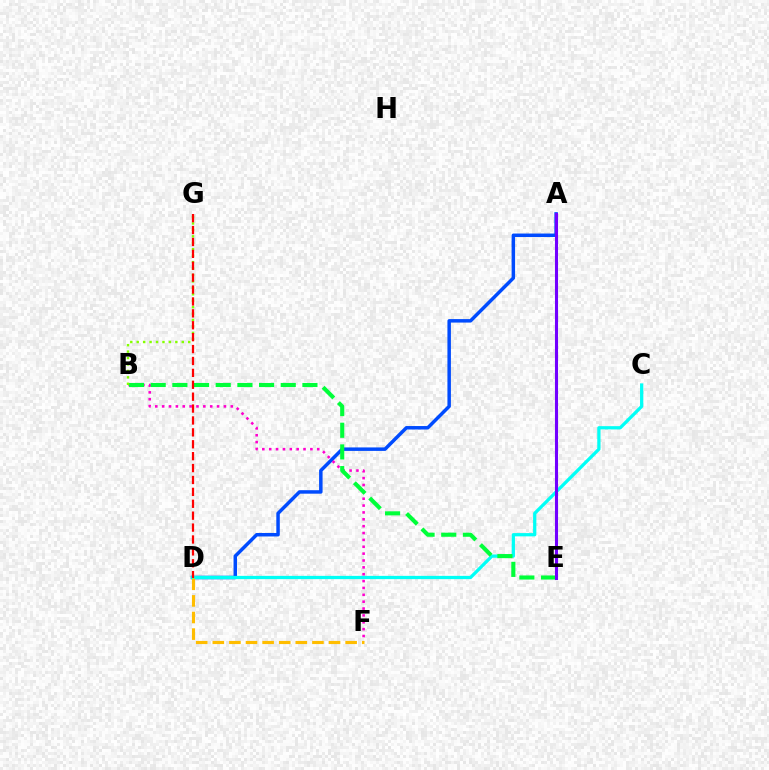{('A', 'D'): [{'color': '#004bff', 'line_style': 'solid', 'thickness': 2.51}], ('B', 'F'): [{'color': '#ff00cf', 'line_style': 'dotted', 'thickness': 1.87}], ('C', 'D'): [{'color': '#00fff6', 'line_style': 'solid', 'thickness': 2.34}], ('B', 'E'): [{'color': '#00ff39', 'line_style': 'dashed', 'thickness': 2.94}], ('B', 'G'): [{'color': '#84ff00', 'line_style': 'dotted', 'thickness': 1.75}], ('A', 'E'): [{'color': '#7200ff', 'line_style': 'solid', 'thickness': 2.21}], ('D', 'F'): [{'color': '#ffbd00', 'line_style': 'dashed', 'thickness': 2.26}], ('D', 'G'): [{'color': '#ff0000', 'line_style': 'dashed', 'thickness': 1.62}]}